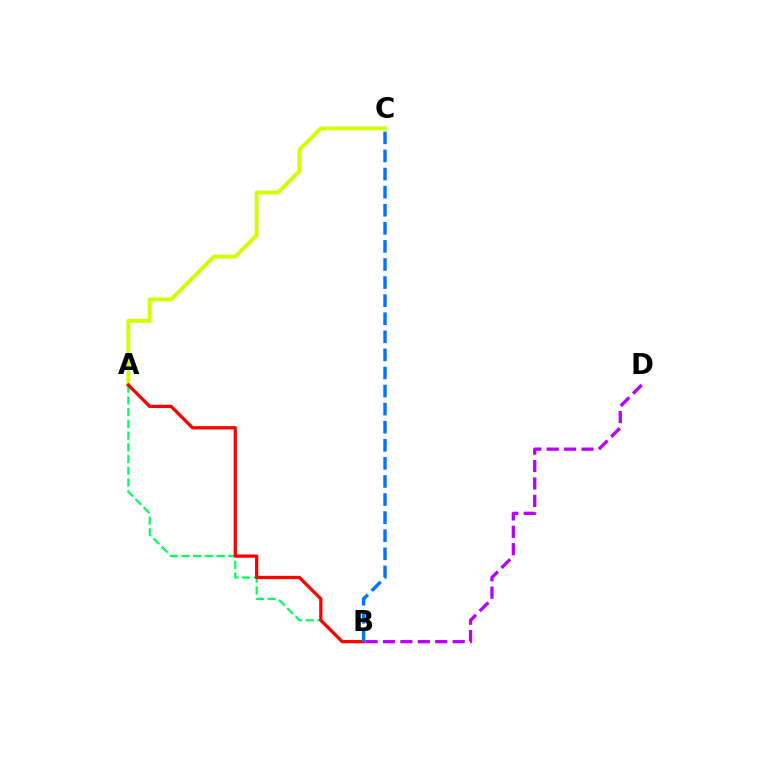{('A', 'C'): [{'color': '#d1ff00', 'line_style': 'solid', 'thickness': 2.81}], ('A', 'B'): [{'color': '#00ff5c', 'line_style': 'dashed', 'thickness': 1.59}, {'color': '#ff0000', 'line_style': 'solid', 'thickness': 2.37}], ('B', 'D'): [{'color': '#b900ff', 'line_style': 'dashed', 'thickness': 2.37}], ('B', 'C'): [{'color': '#0074ff', 'line_style': 'dashed', 'thickness': 2.46}]}